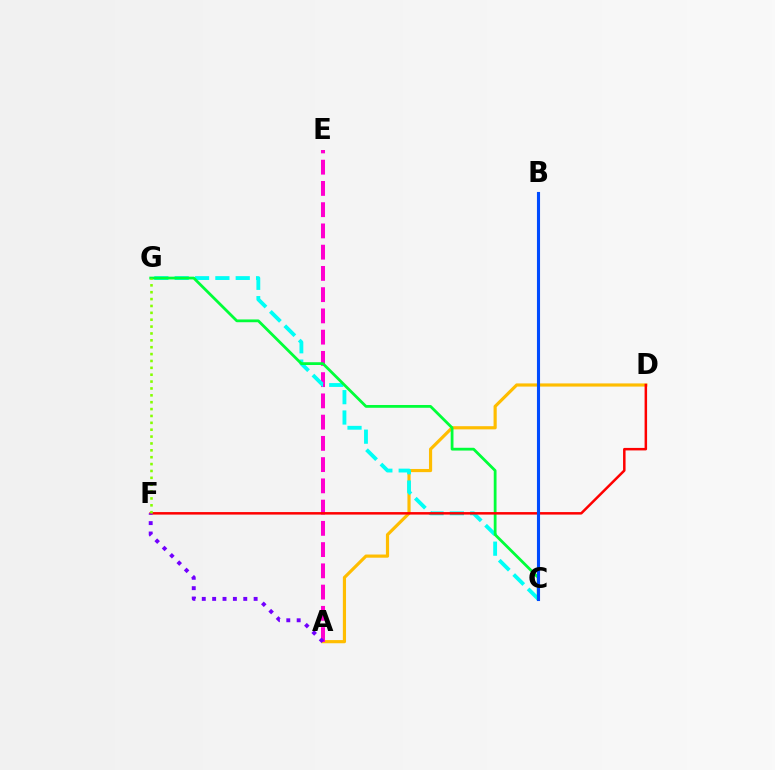{('A', 'D'): [{'color': '#ffbd00', 'line_style': 'solid', 'thickness': 2.28}], ('A', 'E'): [{'color': '#ff00cf', 'line_style': 'dashed', 'thickness': 2.89}], ('C', 'G'): [{'color': '#00fff6', 'line_style': 'dashed', 'thickness': 2.76}, {'color': '#00ff39', 'line_style': 'solid', 'thickness': 2.01}], ('D', 'F'): [{'color': '#ff0000', 'line_style': 'solid', 'thickness': 1.8}], ('A', 'F'): [{'color': '#7200ff', 'line_style': 'dotted', 'thickness': 2.82}], ('B', 'C'): [{'color': '#004bff', 'line_style': 'solid', 'thickness': 2.23}], ('F', 'G'): [{'color': '#84ff00', 'line_style': 'dotted', 'thickness': 1.87}]}